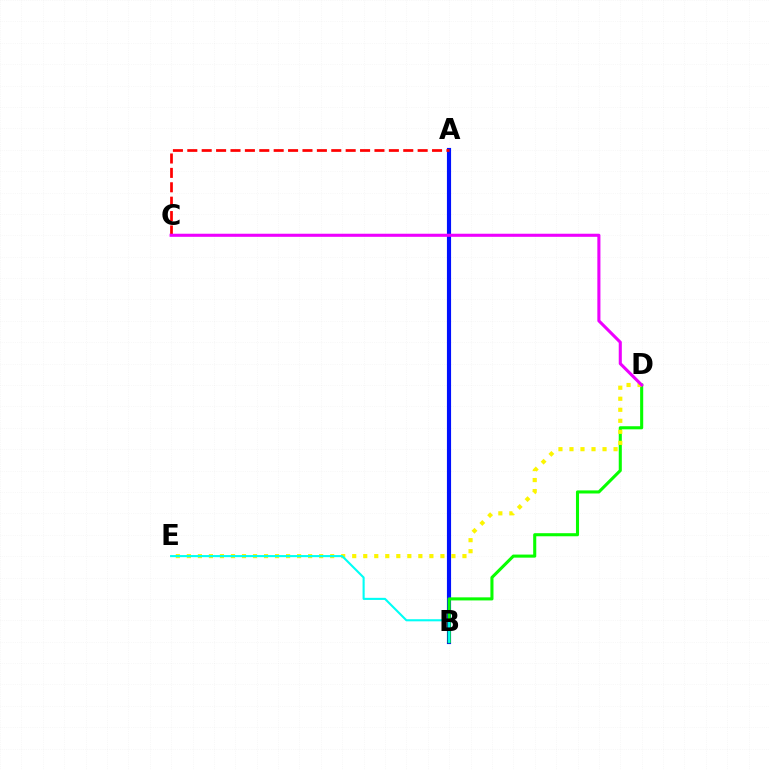{('A', 'B'): [{'color': '#0010ff', 'line_style': 'solid', 'thickness': 2.98}], ('B', 'D'): [{'color': '#08ff00', 'line_style': 'solid', 'thickness': 2.22}], ('D', 'E'): [{'color': '#fcf500', 'line_style': 'dotted', 'thickness': 3.0}], ('A', 'C'): [{'color': '#ff0000', 'line_style': 'dashed', 'thickness': 1.96}], ('C', 'D'): [{'color': '#ee00ff', 'line_style': 'solid', 'thickness': 2.22}], ('B', 'E'): [{'color': '#00fff6', 'line_style': 'solid', 'thickness': 1.52}]}